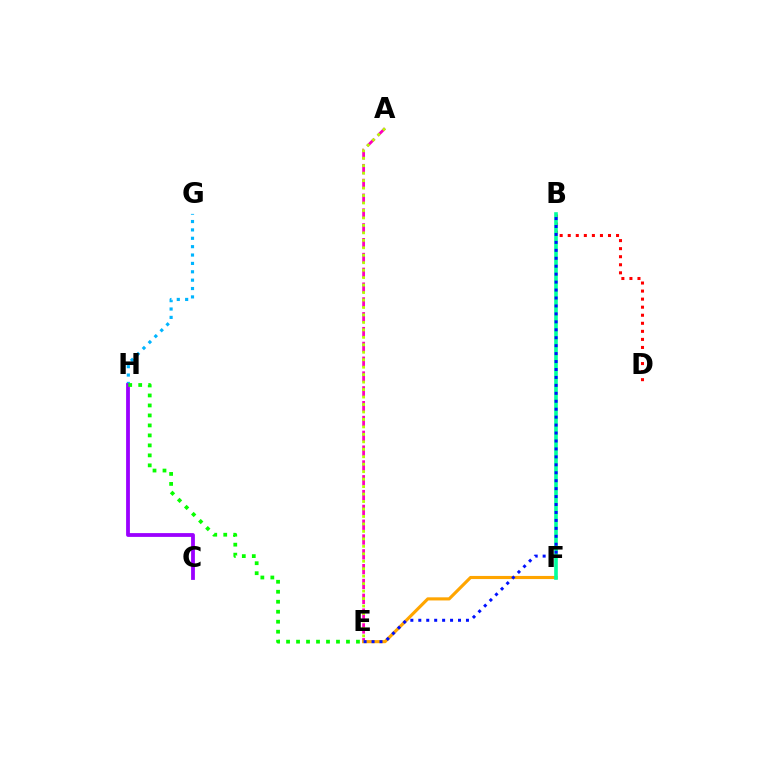{('G', 'H'): [{'color': '#00b5ff', 'line_style': 'dotted', 'thickness': 2.28}], ('B', 'D'): [{'color': '#ff0000', 'line_style': 'dotted', 'thickness': 2.19}], ('C', 'H'): [{'color': '#9b00ff', 'line_style': 'solid', 'thickness': 2.73}], ('A', 'E'): [{'color': '#ff00bd', 'line_style': 'dashed', 'thickness': 2.01}, {'color': '#b3ff00', 'line_style': 'dotted', 'thickness': 2.03}], ('E', 'H'): [{'color': '#08ff00', 'line_style': 'dotted', 'thickness': 2.71}], ('E', 'F'): [{'color': '#ffa500', 'line_style': 'solid', 'thickness': 2.25}], ('B', 'F'): [{'color': '#00ff9d', 'line_style': 'solid', 'thickness': 2.61}], ('B', 'E'): [{'color': '#0010ff', 'line_style': 'dotted', 'thickness': 2.16}]}